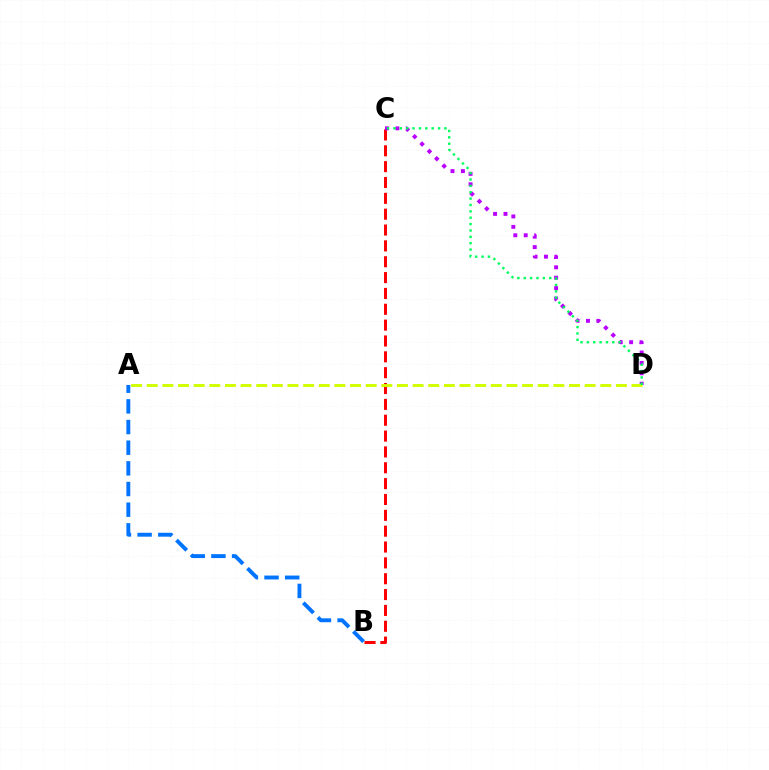{('B', 'C'): [{'color': '#ff0000', 'line_style': 'dashed', 'thickness': 2.15}], ('A', 'B'): [{'color': '#0074ff', 'line_style': 'dashed', 'thickness': 2.81}], ('C', 'D'): [{'color': '#b900ff', 'line_style': 'dotted', 'thickness': 2.83}, {'color': '#00ff5c', 'line_style': 'dotted', 'thickness': 1.73}], ('A', 'D'): [{'color': '#d1ff00', 'line_style': 'dashed', 'thickness': 2.12}]}